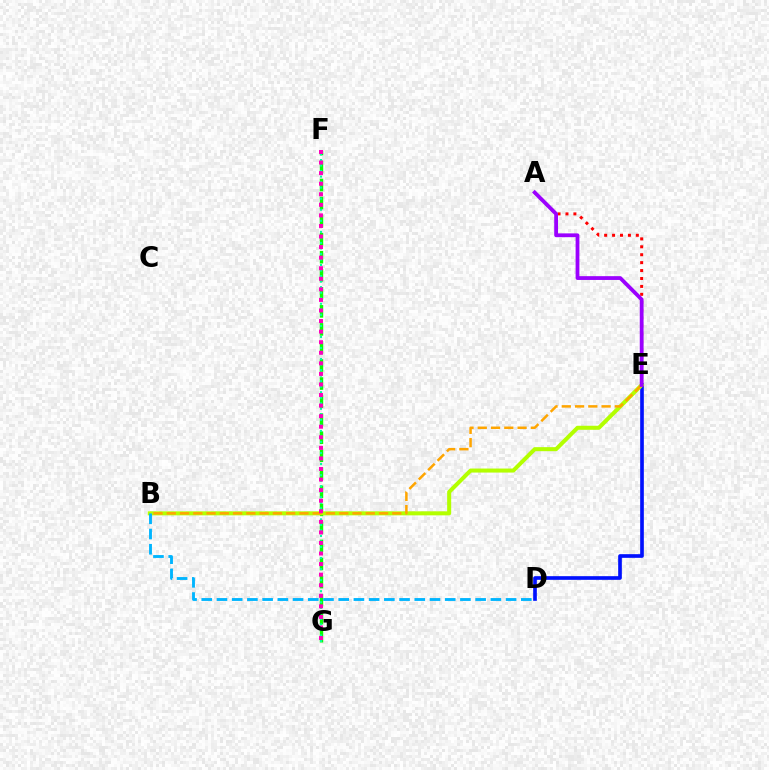{('F', 'G'): [{'color': '#08ff00', 'line_style': 'dashed', 'thickness': 2.45}, {'color': '#00ff9d', 'line_style': 'dotted', 'thickness': 1.5}, {'color': '#ff00bd', 'line_style': 'dotted', 'thickness': 2.87}], ('D', 'E'): [{'color': '#0010ff', 'line_style': 'solid', 'thickness': 2.64}], ('B', 'E'): [{'color': '#b3ff00', 'line_style': 'solid', 'thickness': 2.9}, {'color': '#ffa500', 'line_style': 'dashed', 'thickness': 1.8}], ('B', 'D'): [{'color': '#00b5ff', 'line_style': 'dashed', 'thickness': 2.07}], ('A', 'E'): [{'color': '#ff0000', 'line_style': 'dotted', 'thickness': 2.15}, {'color': '#9b00ff', 'line_style': 'solid', 'thickness': 2.73}]}